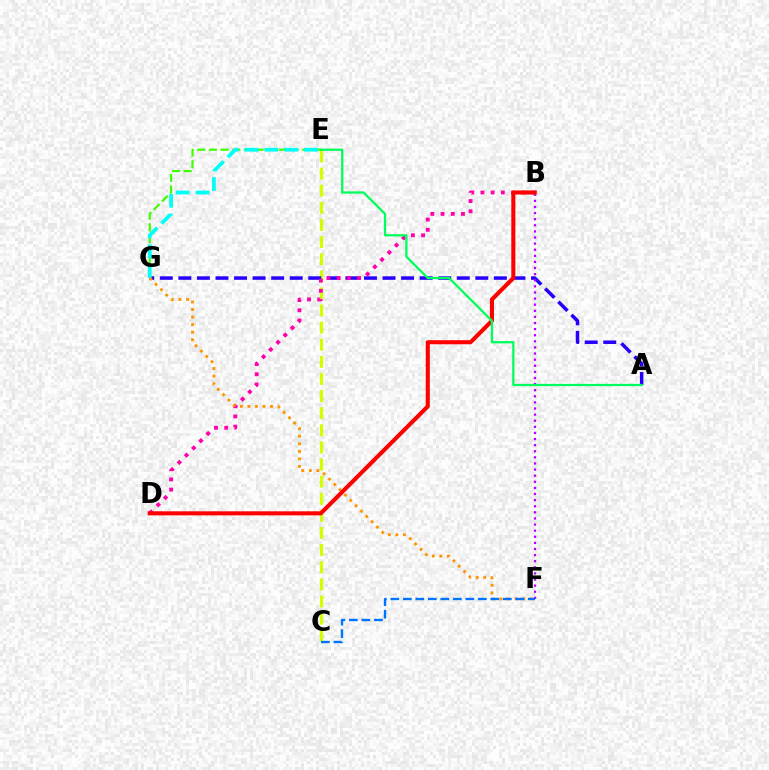{('C', 'E'): [{'color': '#d1ff00', 'line_style': 'dashed', 'thickness': 2.32}], ('A', 'G'): [{'color': '#2500ff', 'line_style': 'dashed', 'thickness': 2.52}], ('E', 'G'): [{'color': '#3dff00', 'line_style': 'dashed', 'thickness': 1.58}, {'color': '#00fff6', 'line_style': 'dashed', 'thickness': 2.69}], ('B', 'D'): [{'color': '#ff00ac', 'line_style': 'dotted', 'thickness': 2.77}, {'color': '#ff0000', 'line_style': 'solid', 'thickness': 2.93}], ('B', 'F'): [{'color': '#b900ff', 'line_style': 'dotted', 'thickness': 1.66}], ('F', 'G'): [{'color': '#ff9400', 'line_style': 'dotted', 'thickness': 2.05}], ('A', 'E'): [{'color': '#00ff5c', 'line_style': 'solid', 'thickness': 1.63}], ('C', 'F'): [{'color': '#0074ff', 'line_style': 'dashed', 'thickness': 1.7}]}